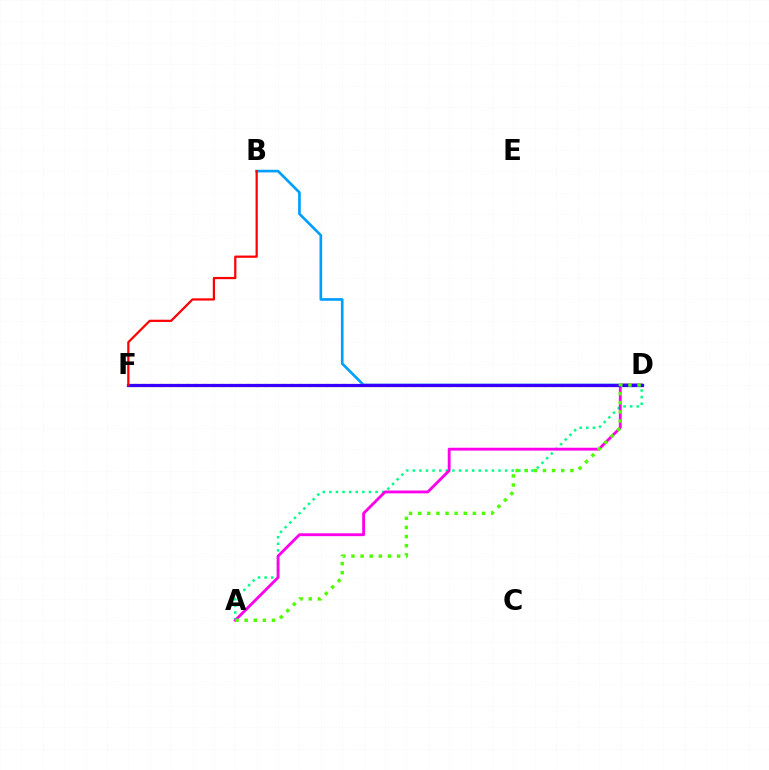{('B', 'D'): [{'color': '#009eff', 'line_style': 'solid', 'thickness': 1.92}], ('A', 'D'): [{'color': '#00ff86', 'line_style': 'dotted', 'thickness': 1.79}, {'color': '#ff00ed', 'line_style': 'solid', 'thickness': 2.05}, {'color': '#4fff00', 'line_style': 'dotted', 'thickness': 2.48}], ('D', 'F'): [{'color': '#ffd500', 'line_style': 'dotted', 'thickness': 2.37}, {'color': '#3700ff', 'line_style': 'solid', 'thickness': 2.33}], ('B', 'F'): [{'color': '#ff0000', 'line_style': 'solid', 'thickness': 1.61}]}